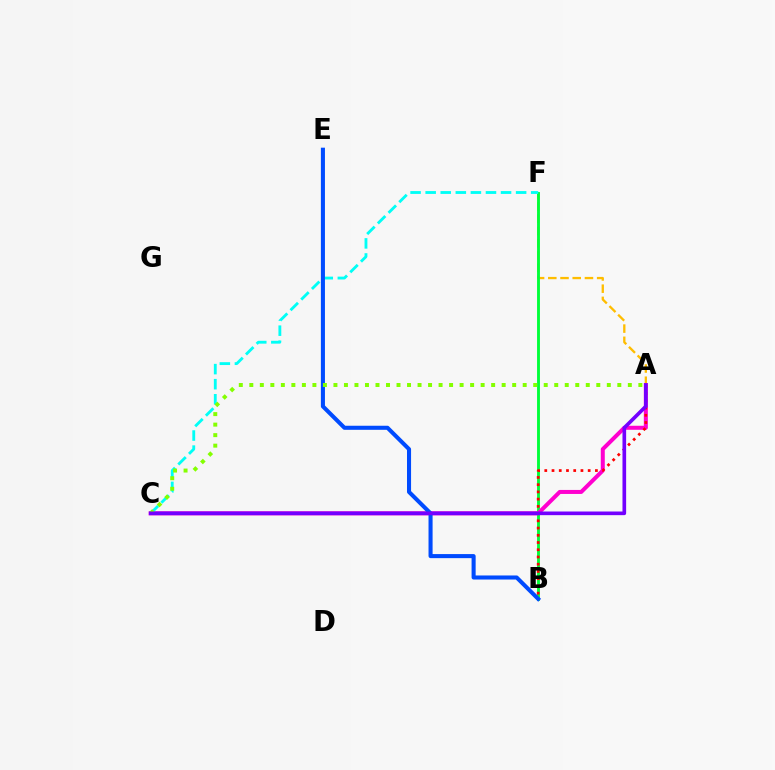{('A', 'F'): [{'color': '#ffbd00', 'line_style': 'dashed', 'thickness': 1.66}], ('B', 'F'): [{'color': '#00ff39', 'line_style': 'solid', 'thickness': 2.07}], ('A', 'C'): [{'color': '#ff00cf', 'line_style': 'solid', 'thickness': 2.89}, {'color': '#84ff00', 'line_style': 'dotted', 'thickness': 2.86}, {'color': '#7200ff', 'line_style': 'solid', 'thickness': 2.63}], ('C', 'F'): [{'color': '#00fff6', 'line_style': 'dashed', 'thickness': 2.05}], ('B', 'E'): [{'color': '#004bff', 'line_style': 'solid', 'thickness': 2.93}], ('A', 'B'): [{'color': '#ff0000', 'line_style': 'dotted', 'thickness': 1.96}]}